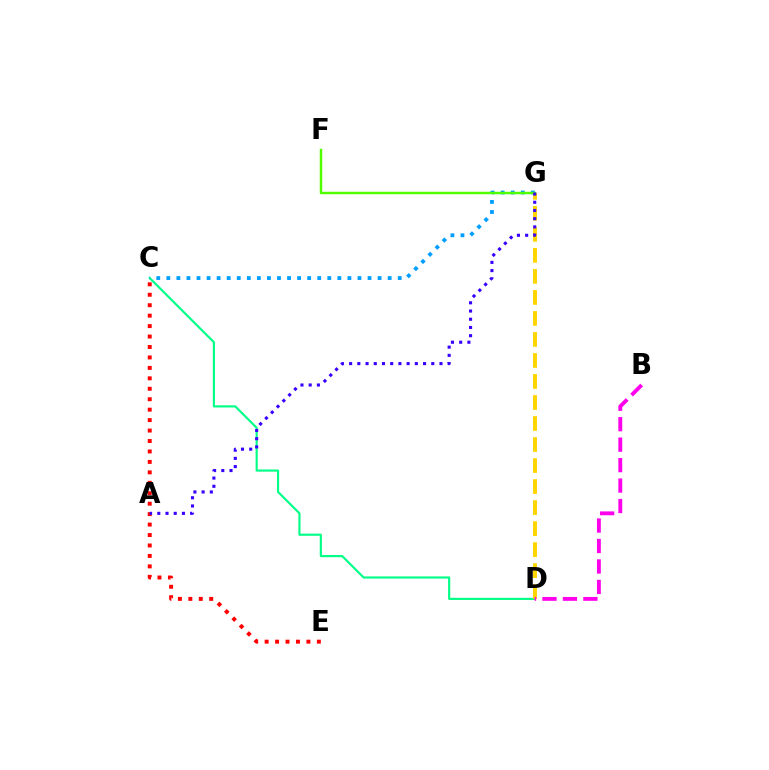{('C', 'D'): [{'color': '#00ff86', 'line_style': 'solid', 'thickness': 1.55}], ('C', 'G'): [{'color': '#009eff', 'line_style': 'dotted', 'thickness': 2.73}], ('D', 'G'): [{'color': '#ffd500', 'line_style': 'dashed', 'thickness': 2.86}], ('C', 'E'): [{'color': '#ff0000', 'line_style': 'dotted', 'thickness': 2.84}], ('F', 'G'): [{'color': '#4fff00', 'line_style': 'solid', 'thickness': 1.77}], ('B', 'D'): [{'color': '#ff00ed', 'line_style': 'dashed', 'thickness': 2.78}], ('A', 'G'): [{'color': '#3700ff', 'line_style': 'dotted', 'thickness': 2.23}]}